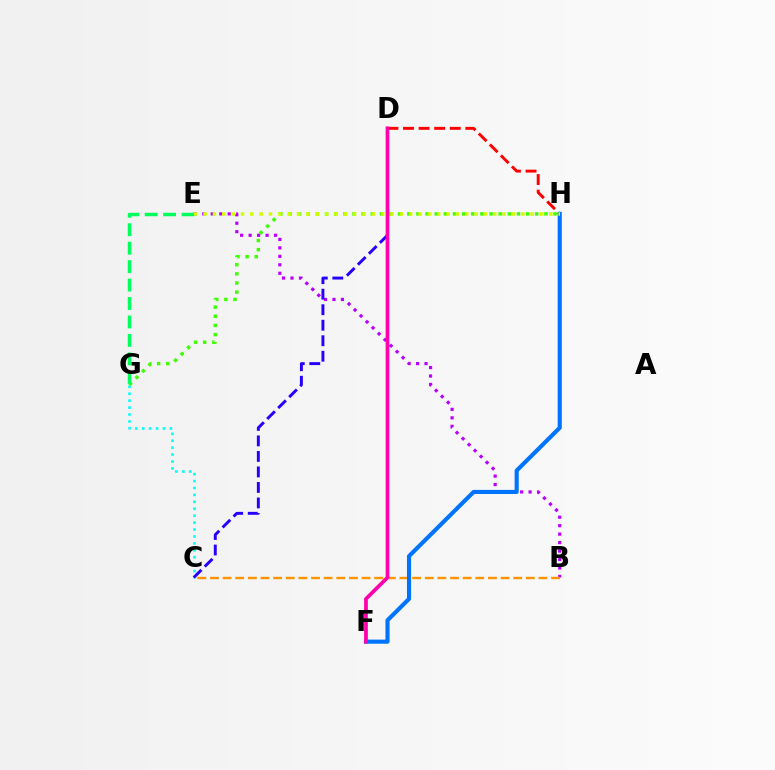{('G', 'H'): [{'color': '#3dff00', 'line_style': 'dotted', 'thickness': 2.48}], ('C', 'G'): [{'color': '#00fff6', 'line_style': 'dotted', 'thickness': 1.88}], ('D', 'H'): [{'color': '#ff0000', 'line_style': 'dashed', 'thickness': 2.12}], ('B', 'E'): [{'color': '#b900ff', 'line_style': 'dotted', 'thickness': 2.3}], ('B', 'C'): [{'color': '#ff9400', 'line_style': 'dashed', 'thickness': 1.72}], ('C', 'D'): [{'color': '#2500ff', 'line_style': 'dashed', 'thickness': 2.11}], ('F', 'H'): [{'color': '#0074ff', 'line_style': 'solid', 'thickness': 2.97}], ('E', 'G'): [{'color': '#00ff5c', 'line_style': 'dashed', 'thickness': 2.51}], ('E', 'H'): [{'color': '#d1ff00', 'line_style': 'dotted', 'thickness': 2.54}], ('D', 'F'): [{'color': '#ff00ac', 'line_style': 'solid', 'thickness': 2.69}]}